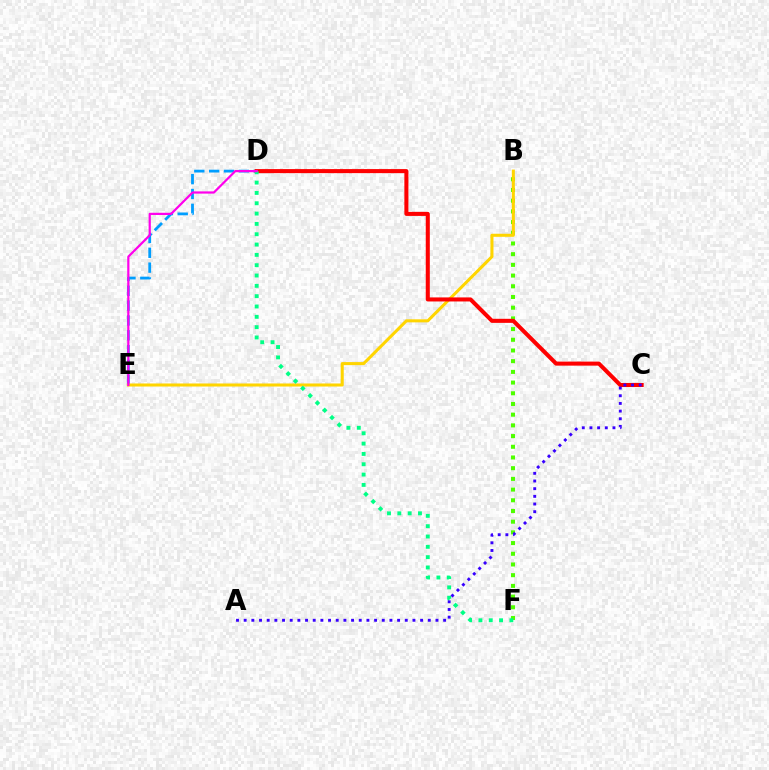{('B', 'F'): [{'color': '#4fff00', 'line_style': 'dotted', 'thickness': 2.91}], ('D', 'E'): [{'color': '#009eff', 'line_style': 'dashed', 'thickness': 2.02}, {'color': '#ff00ed', 'line_style': 'solid', 'thickness': 1.6}], ('B', 'E'): [{'color': '#ffd500', 'line_style': 'solid', 'thickness': 2.19}], ('C', 'D'): [{'color': '#ff0000', 'line_style': 'solid', 'thickness': 2.92}], ('D', 'F'): [{'color': '#00ff86', 'line_style': 'dotted', 'thickness': 2.8}], ('A', 'C'): [{'color': '#3700ff', 'line_style': 'dotted', 'thickness': 2.08}]}